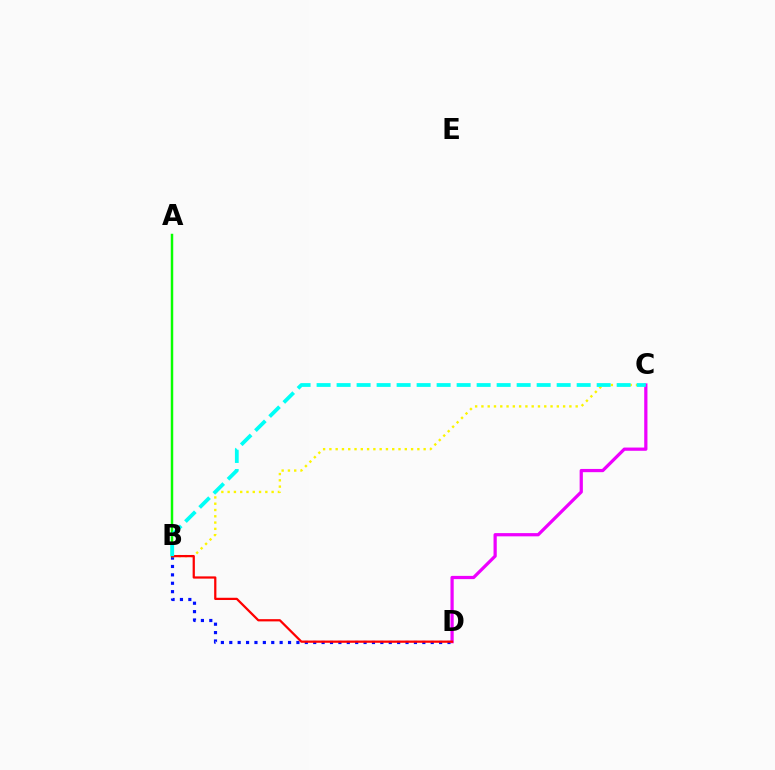{('B', 'D'): [{'color': '#0010ff', 'line_style': 'dotted', 'thickness': 2.28}, {'color': '#ff0000', 'line_style': 'solid', 'thickness': 1.62}], ('B', 'C'): [{'color': '#fcf500', 'line_style': 'dotted', 'thickness': 1.71}, {'color': '#00fff6', 'line_style': 'dashed', 'thickness': 2.72}], ('A', 'B'): [{'color': '#08ff00', 'line_style': 'solid', 'thickness': 1.78}], ('C', 'D'): [{'color': '#ee00ff', 'line_style': 'solid', 'thickness': 2.33}]}